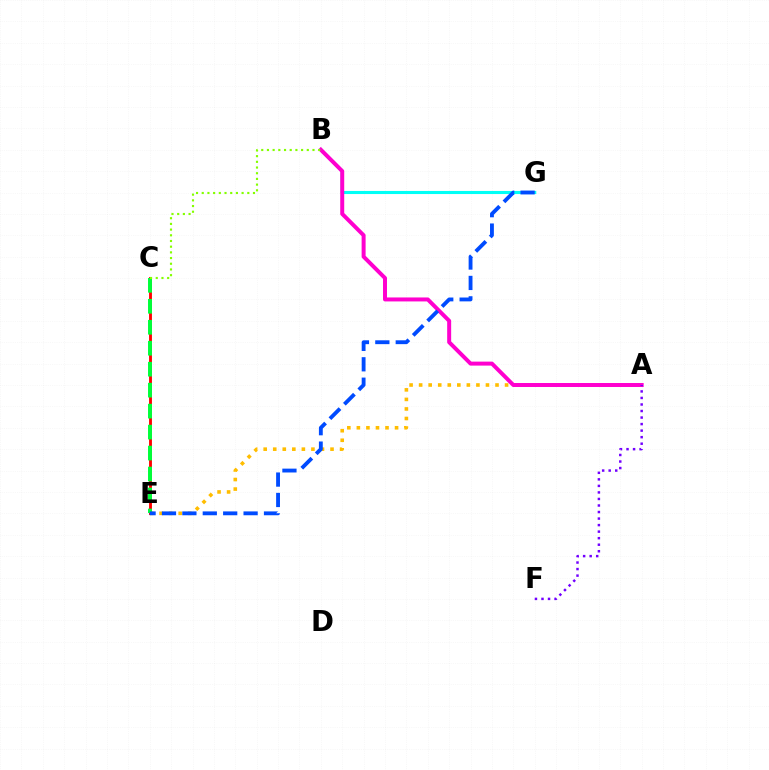{('A', 'E'): [{'color': '#ffbd00', 'line_style': 'dotted', 'thickness': 2.59}], ('C', 'E'): [{'color': '#ff0000', 'line_style': 'solid', 'thickness': 2.07}, {'color': '#00ff39', 'line_style': 'dashed', 'thickness': 2.85}], ('B', 'G'): [{'color': '#00fff6', 'line_style': 'solid', 'thickness': 2.22}], ('A', 'B'): [{'color': '#ff00cf', 'line_style': 'solid', 'thickness': 2.86}], ('B', 'C'): [{'color': '#84ff00', 'line_style': 'dotted', 'thickness': 1.55}], ('A', 'F'): [{'color': '#7200ff', 'line_style': 'dotted', 'thickness': 1.78}], ('E', 'G'): [{'color': '#004bff', 'line_style': 'dashed', 'thickness': 2.77}]}